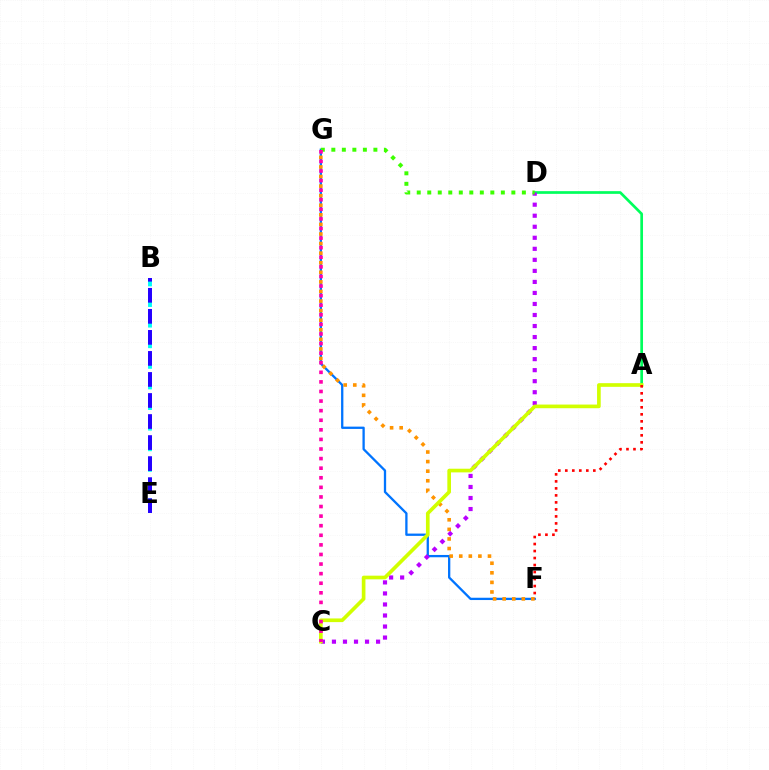{('B', 'E'): [{'color': '#00fff6', 'line_style': 'dashed', 'thickness': 2.8}, {'color': '#2500ff', 'line_style': 'dashed', 'thickness': 2.86}], ('A', 'D'): [{'color': '#00ff5c', 'line_style': 'solid', 'thickness': 1.94}], ('F', 'G'): [{'color': '#0074ff', 'line_style': 'solid', 'thickness': 1.65}, {'color': '#ff9400', 'line_style': 'dotted', 'thickness': 2.6}], ('C', 'D'): [{'color': '#b900ff', 'line_style': 'dotted', 'thickness': 3.0}], ('D', 'G'): [{'color': '#3dff00', 'line_style': 'dotted', 'thickness': 2.86}], ('A', 'C'): [{'color': '#d1ff00', 'line_style': 'solid', 'thickness': 2.64}], ('C', 'G'): [{'color': '#ff00ac', 'line_style': 'dotted', 'thickness': 2.6}], ('A', 'F'): [{'color': '#ff0000', 'line_style': 'dotted', 'thickness': 1.9}]}